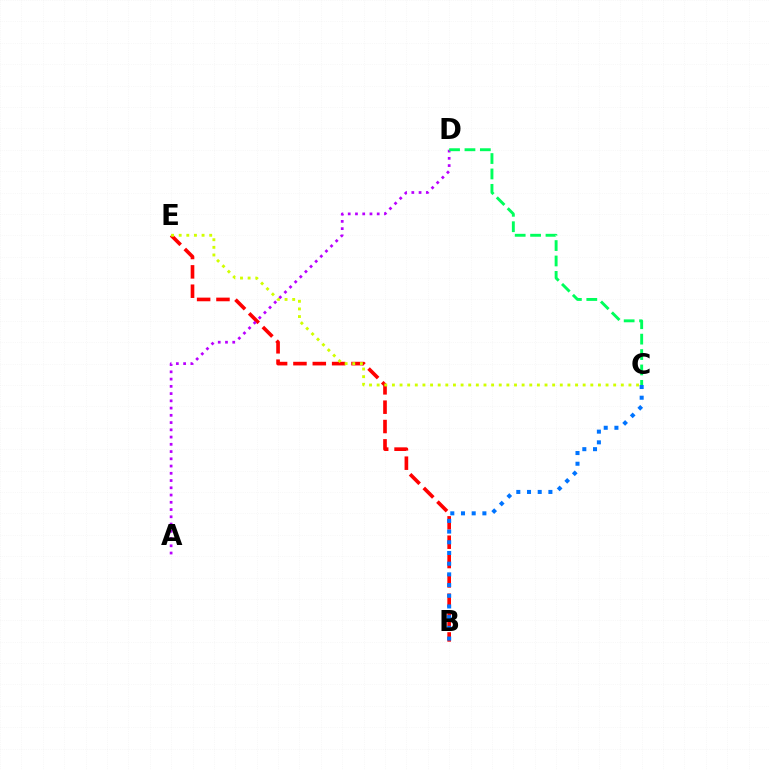{('B', 'E'): [{'color': '#ff0000', 'line_style': 'dashed', 'thickness': 2.63}], ('B', 'C'): [{'color': '#0074ff', 'line_style': 'dotted', 'thickness': 2.91}], ('C', 'E'): [{'color': '#d1ff00', 'line_style': 'dotted', 'thickness': 2.07}], ('A', 'D'): [{'color': '#b900ff', 'line_style': 'dotted', 'thickness': 1.97}], ('C', 'D'): [{'color': '#00ff5c', 'line_style': 'dashed', 'thickness': 2.09}]}